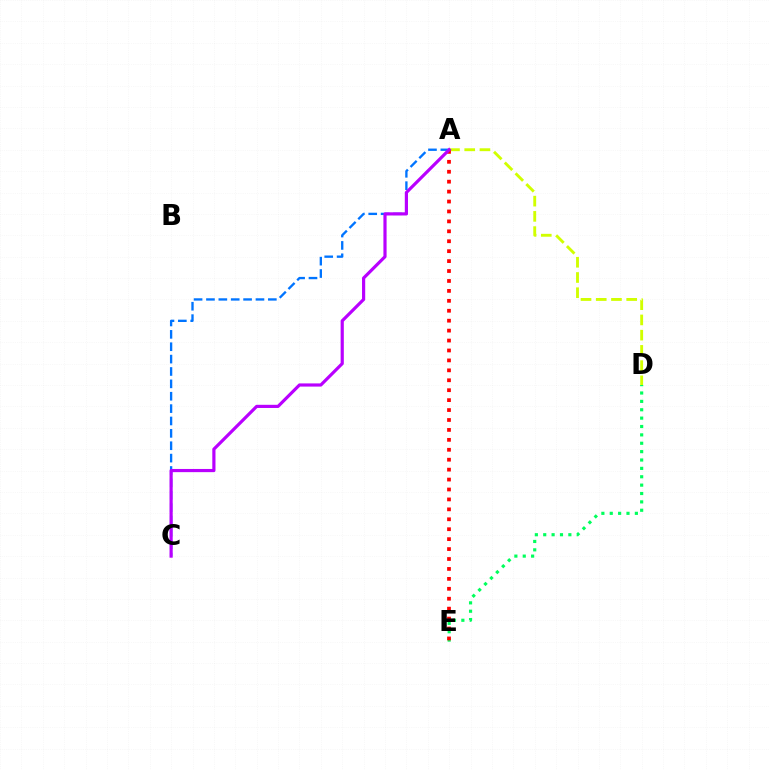{('D', 'E'): [{'color': '#00ff5c', 'line_style': 'dotted', 'thickness': 2.28}], ('A', 'D'): [{'color': '#d1ff00', 'line_style': 'dashed', 'thickness': 2.07}], ('A', 'E'): [{'color': '#ff0000', 'line_style': 'dotted', 'thickness': 2.7}], ('A', 'C'): [{'color': '#0074ff', 'line_style': 'dashed', 'thickness': 1.68}, {'color': '#b900ff', 'line_style': 'solid', 'thickness': 2.29}]}